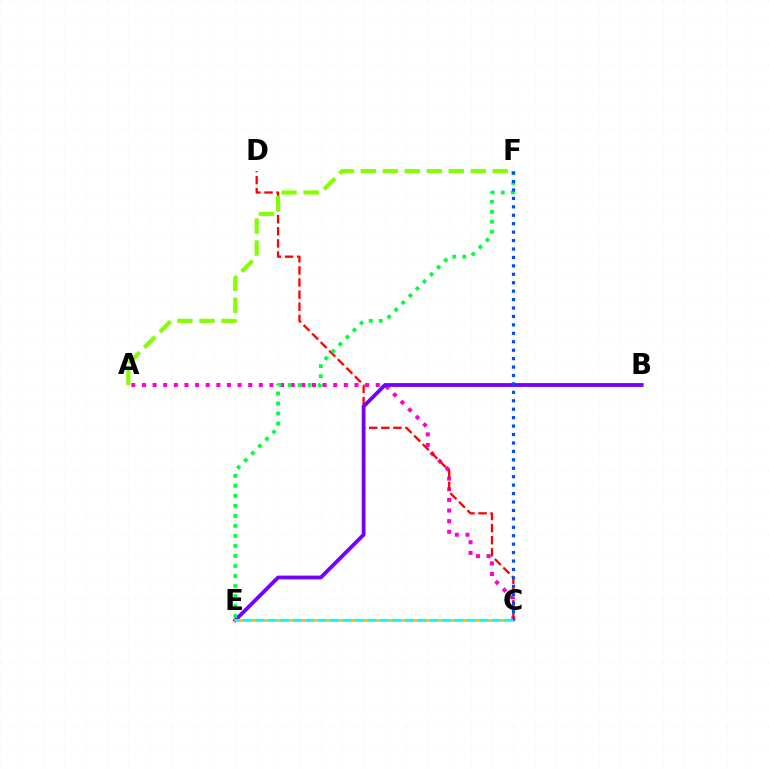{('A', 'C'): [{'color': '#ff00cf', 'line_style': 'dotted', 'thickness': 2.89}], ('C', 'D'): [{'color': '#ff0000', 'line_style': 'dashed', 'thickness': 1.64}], ('A', 'F'): [{'color': '#84ff00', 'line_style': 'dashed', 'thickness': 2.99}], ('B', 'E'): [{'color': '#7200ff', 'line_style': 'solid', 'thickness': 2.73}], ('E', 'F'): [{'color': '#00ff39', 'line_style': 'dotted', 'thickness': 2.72}], ('C', 'E'): [{'color': '#ffbd00', 'line_style': 'solid', 'thickness': 2.0}, {'color': '#00fff6', 'line_style': 'dashed', 'thickness': 1.69}], ('C', 'F'): [{'color': '#004bff', 'line_style': 'dotted', 'thickness': 2.29}]}